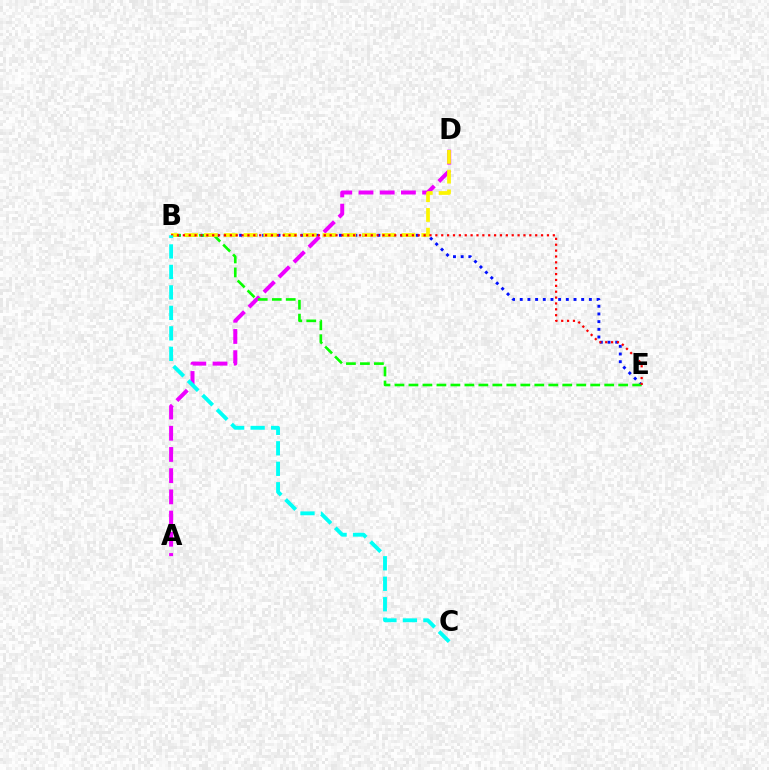{('B', 'E'): [{'color': '#0010ff', 'line_style': 'dotted', 'thickness': 2.09}, {'color': '#08ff00', 'line_style': 'dashed', 'thickness': 1.9}, {'color': '#ff0000', 'line_style': 'dotted', 'thickness': 1.6}], ('A', 'D'): [{'color': '#ee00ff', 'line_style': 'dashed', 'thickness': 2.88}], ('B', 'D'): [{'color': '#fcf500', 'line_style': 'dashed', 'thickness': 2.68}], ('B', 'C'): [{'color': '#00fff6', 'line_style': 'dashed', 'thickness': 2.78}]}